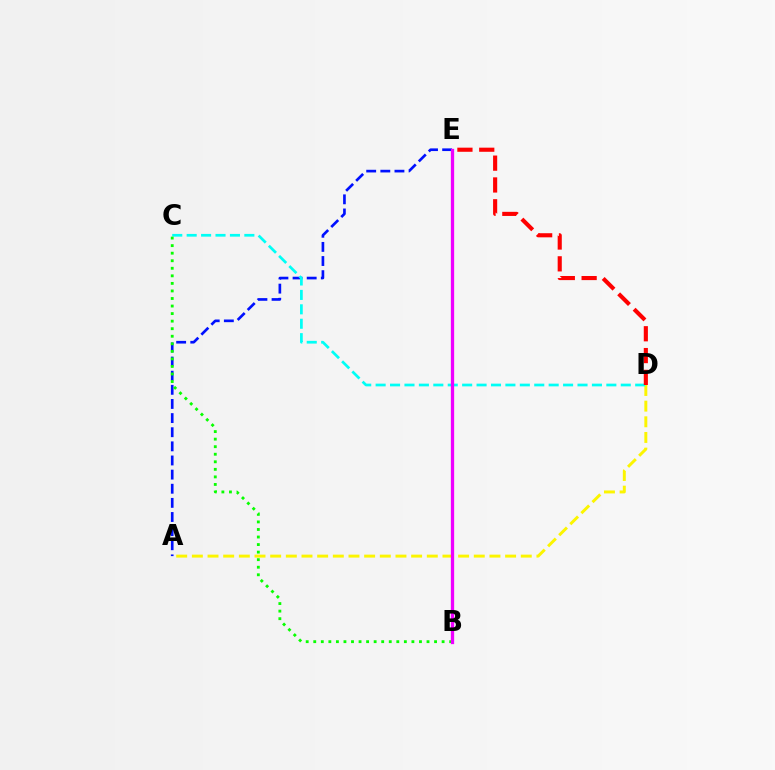{('A', 'E'): [{'color': '#0010ff', 'line_style': 'dashed', 'thickness': 1.92}], ('A', 'D'): [{'color': '#fcf500', 'line_style': 'dashed', 'thickness': 2.13}], ('C', 'D'): [{'color': '#00fff6', 'line_style': 'dashed', 'thickness': 1.96}], ('D', 'E'): [{'color': '#ff0000', 'line_style': 'dashed', 'thickness': 2.96}], ('B', 'C'): [{'color': '#08ff00', 'line_style': 'dotted', 'thickness': 2.05}], ('B', 'E'): [{'color': '#ee00ff', 'line_style': 'solid', 'thickness': 2.37}]}